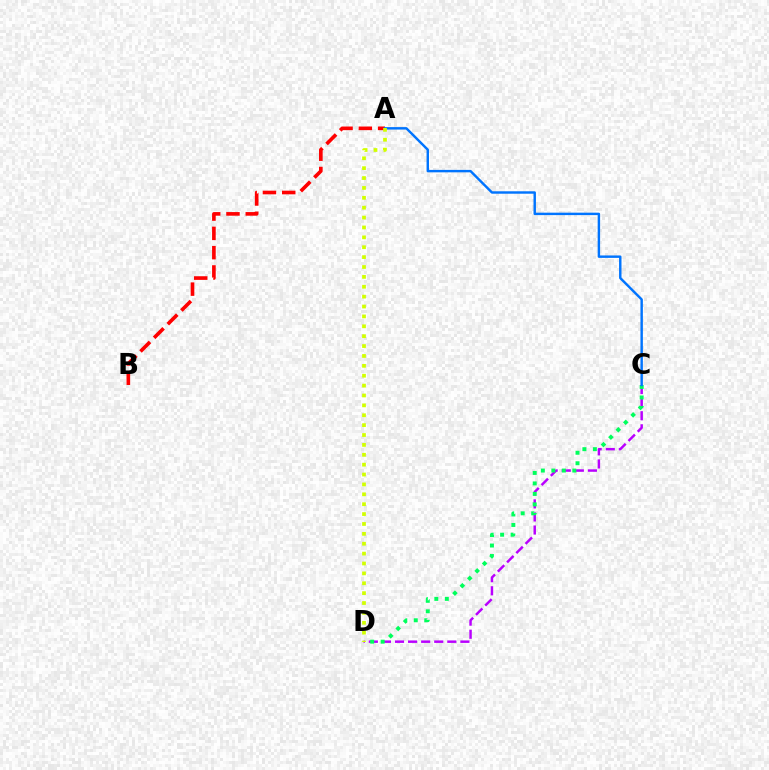{('C', 'D'): [{'color': '#b900ff', 'line_style': 'dashed', 'thickness': 1.78}, {'color': '#00ff5c', 'line_style': 'dotted', 'thickness': 2.85}], ('A', 'B'): [{'color': '#ff0000', 'line_style': 'dashed', 'thickness': 2.62}], ('A', 'C'): [{'color': '#0074ff', 'line_style': 'solid', 'thickness': 1.75}], ('A', 'D'): [{'color': '#d1ff00', 'line_style': 'dotted', 'thickness': 2.69}]}